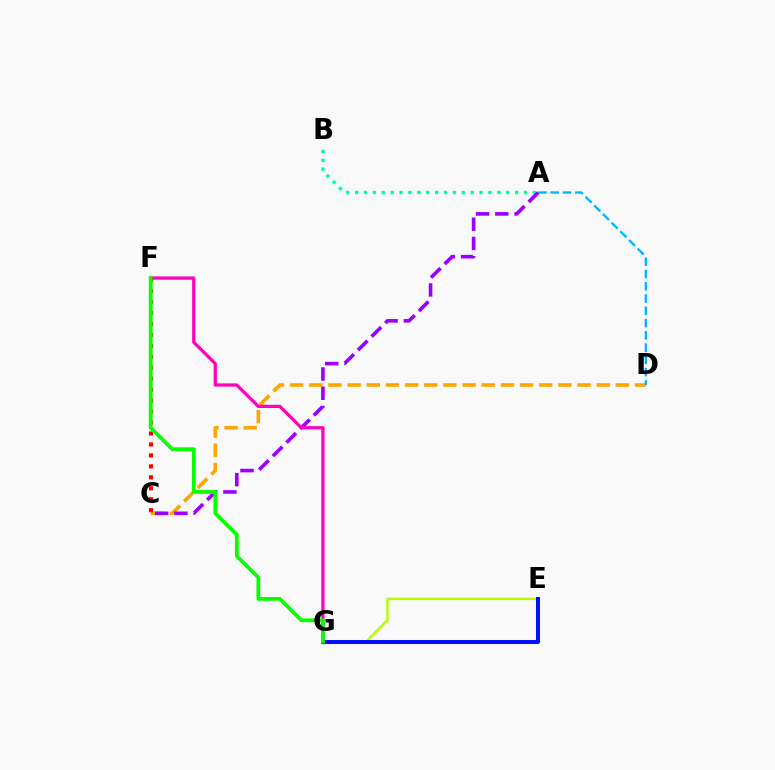{('E', 'G'): [{'color': '#b3ff00', 'line_style': 'solid', 'thickness': 1.75}, {'color': '#0010ff', 'line_style': 'solid', 'thickness': 2.88}], ('C', 'D'): [{'color': '#ffa500', 'line_style': 'dashed', 'thickness': 2.6}], ('A', 'B'): [{'color': '#00ff9d', 'line_style': 'dotted', 'thickness': 2.42}], ('A', 'D'): [{'color': '#00b5ff', 'line_style': 'dashed', 'thickness': 1.67}], ('A', 'C'): [{'color': '#9b00ff', 'line_style': 'dashed', 'thickness': 2.61}], ('F', 'G'): [{'color': '#ff00bd', 'line_style': 'solid', 'thickness': 2.33}, {'color': '#08ff00', 'line_style': 'solid', 'thickness': 2.7}], ('C', 'F'): [{'color': '#ff0000', 'line_style': 'dotted', 'thickness': 2.98}]}